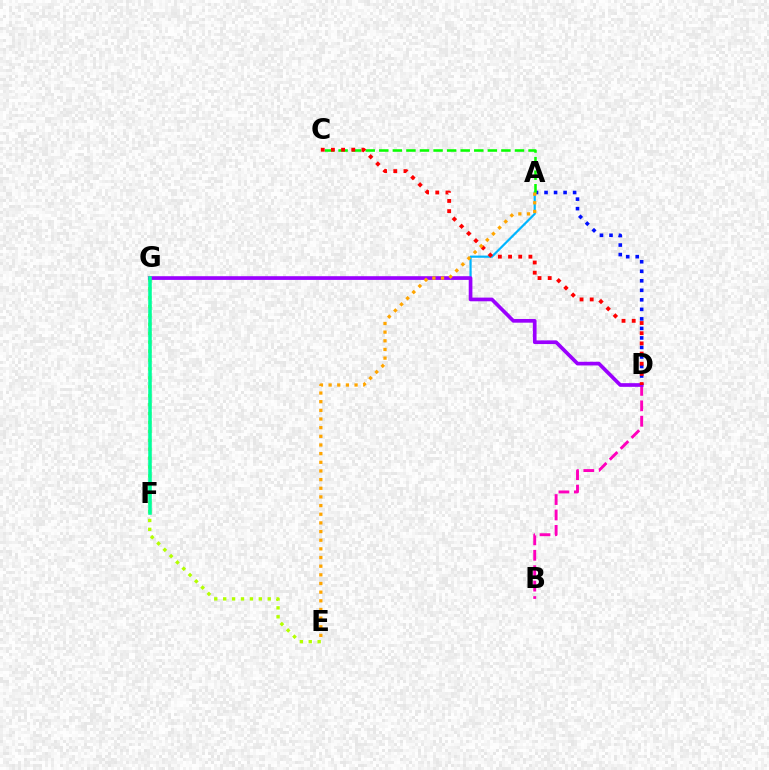{('A', 'D'): [{'color': '#0010ff', 'line_style': 'dotted', 'thickness': 2.59}], ('B', 'D'): [{'color': '#ff00bd', 'line_style': 'dashed', 'thickness': 2.1}], ('A', 'G'): [{'color': '#00b5ff', 'line_style': 'solid', 'thickness': 1.58}], ('E', 'G'): [{'color': '#b3ff00', 'line_style': 'dotted', 'thickness': 2.42}], ('D', 'G'): [{'color': '#9b00ff', 'line_style': 'solid', 'thickness': 2.65}], ('F', 'G'): [{'color': '#00ff9d', 'line_style': 'solid', 'thickness': 2.55}], ('A', 'C'): [{'color': '#08ff00', 'line_style': 'dashed', 'thickness': 1.84}], ('C', 'D'): [{'color': '#ff0000', 'line_style': 'dotted', 'thickness': 2.76}], ('A', 'E'): [{'color': '#ffa500', 'line_style': 'dotted', 'thickness': 2.35}]}